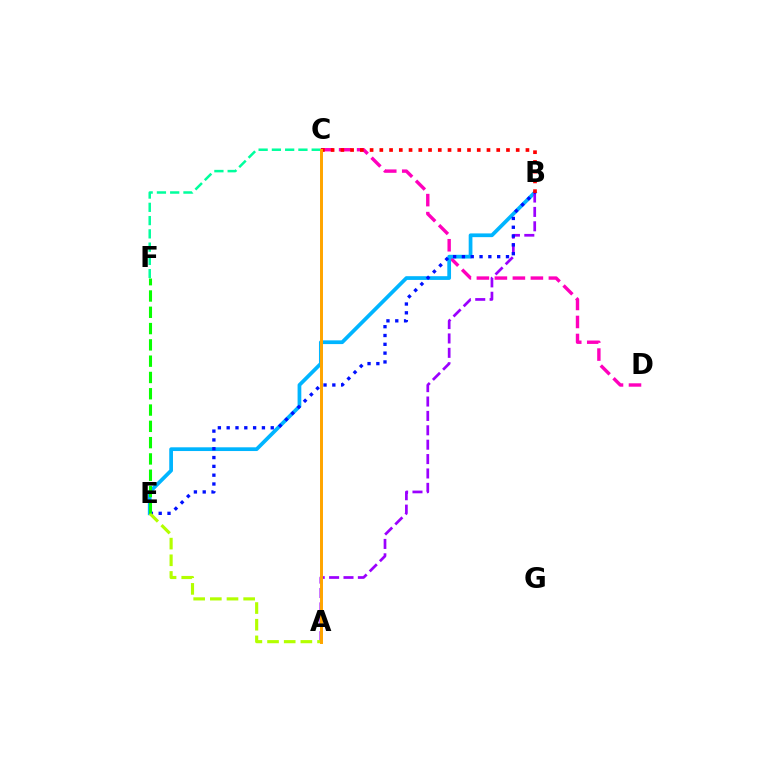{('C', 'D'): [{'color': '#ff00bd', 'line_style': 'dashed', 'thickness': 2.45}], ('B', 'E'): [{'color': '#00b5ff', 'line_style': 'solid', 'thickness': 2.69}, {'color': '#0010ff', 'line_style': 'dotted', 'thickness': 2.39}], ('A', 'B'): [{'color': '#9b00ff', 'line_style': 'dashed', 'thickness': 1.95}], ('B', 'C'): [{'color': '#ff0000', 'line_style': 'dotted', 'thickness': 2.65}], ('A', 'E'): [{'color': '#b3ff00', 'line_style': 'dashed', 'thickness': 2.26}], ('E', 'F'): [{'color': '#08ff00', 'line_style': 'dashed', 'thickness': 2.21}], ('C', 'F'): [{'color': '#00ff9d', 'line_style': 'dashed', 'thickness': 1.8}], ('A', 'C'): [{'color': '#ffa500', 'line_style': 'solid', 'thickness': 2.14}]}